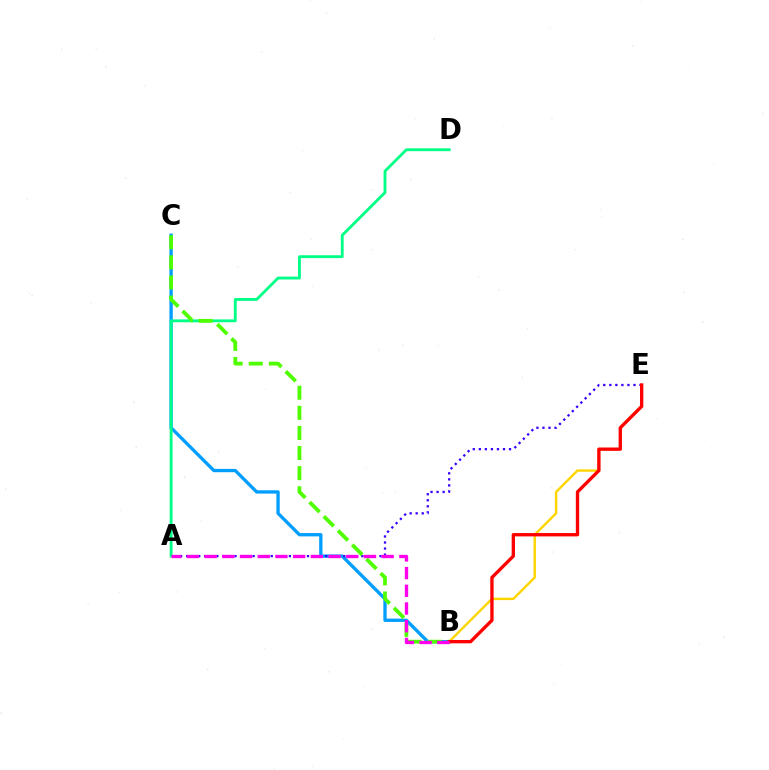{('B', 'E'): [{'color': '#ffd500', 'line_style': 'solid', 'thickness': 1.73}, {'color': '#ff0000', 'line_style': 'solid', 'thickness': 2.4}], ('B', 'C'): [{'color': '#009eff', 'line_style': 'solid', 'thickness': 2.39}, {'color': '#4fff00', 'line_style': 'dashed', 'thickness': 2.73}], ('A', 'D'): [{'color': '#00ff86', 'line_style': 'solid', 'thickness': 2.05}], ('A', 'E'): [{'color': '#3700ff', 'line_style': 'dotted', 'thickness': 1.64}], ('A', 'B'): [{'color': '#ff00ed', 'line_style': 'dashed', 'thickness': 2.41}]}